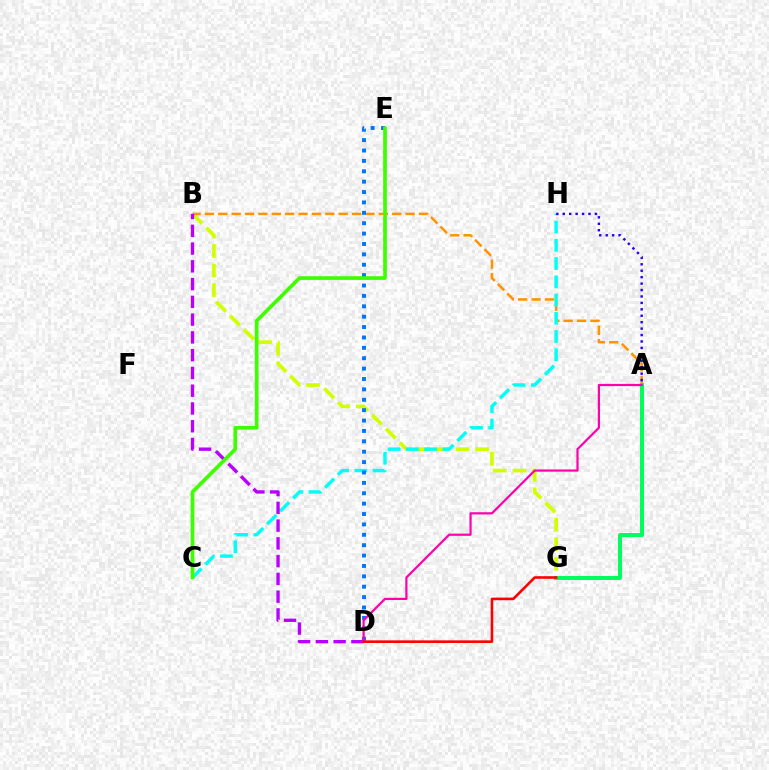{('B', 'G'): [{'color': '#d1ff00', 'line_style': 'dashed', 'thickness': 2.66}], ('A', 'B'): [{'color': '#ff9400', 'line_style': 'dashed', 'thickness': 1.82}], ('C', 'H'): [{'color': '#00fff6', 'line_style': 'dashed', 'thickness': 2.48}], ('D', 'E'): [{'color': '#0074ff', 'line_style': 'dotted', 'thickness': 2.82}], ('B', 'D'): [{'color': '#b900ff', 'line_style': 'dashed', 'thickness': 2.41}], ('A', 'G'): [{'color': '#00ff5c', 'line_style': 'solid', 'thickness': 2.87}], ('A', 'D'): [{'color': '#ff00ac', 'line_style': 'solid', 'thickness': 1.59}], ('A', 'H'): [{'color': '#2500ff', 'line_style': 'dotted', 'thickness': 1.75}], ('C', 'E'): [{'color': '#3dff00', 'line_style': 'solid', 'thickness': 2.66}], ('D', 'G'): [{'color': '#ff0000', 'line_style': 'solid', 'thickness': 1.88}]}